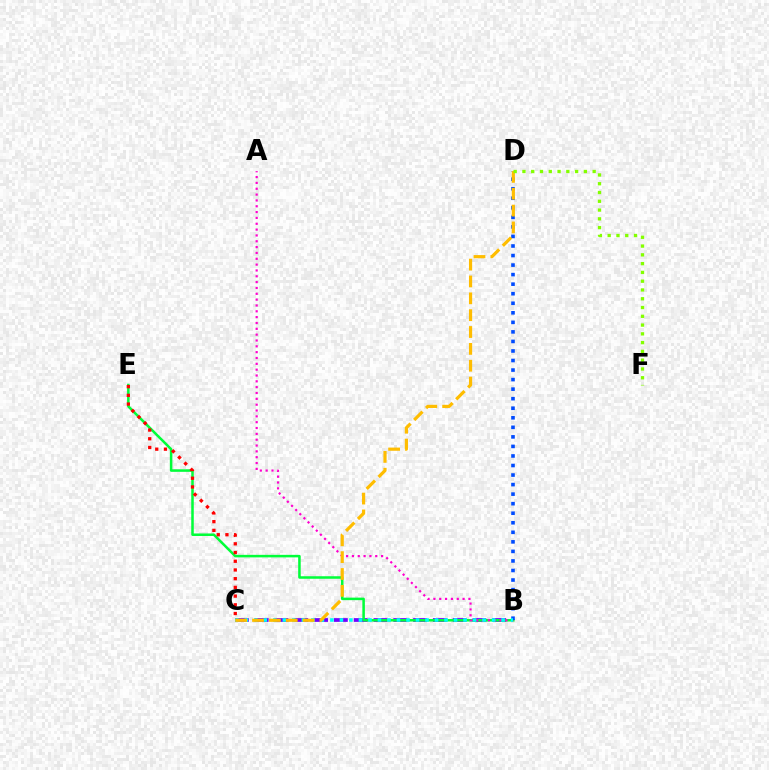{('B', 'C'): [{'color': '#7200ff', 'line_style': 'dashed', 'thickness': 2.69}, {'color': '#00fff6', 'line_style': 'dotted', 'thickness': 2.58}], ('B', 'E'): [{'color': '#00ff39', 'line_style': 'solid', 'thickness': 1.82}], ('A', 'B'): [{'color': '#ff00cf', 'line_style': 'dotted', 'thickness': 1.59}], ('B', 'D'): [{'color': '#004bff', 'line_style': 'dotted', 'thickness': 2.59}], ('C', 'E'): [{'color': '#ff0000', 'line_style': 'dotted', 'thickness': 2.37}], ('C', 'D'): [{'color': '#ffbd00', 'line_style': 'dashed', 'thickness': 2.29}], ('D', 'F'): [{'color': '#84ff00', 'line_style': 'dotted', 'thickness': 2.39}]}